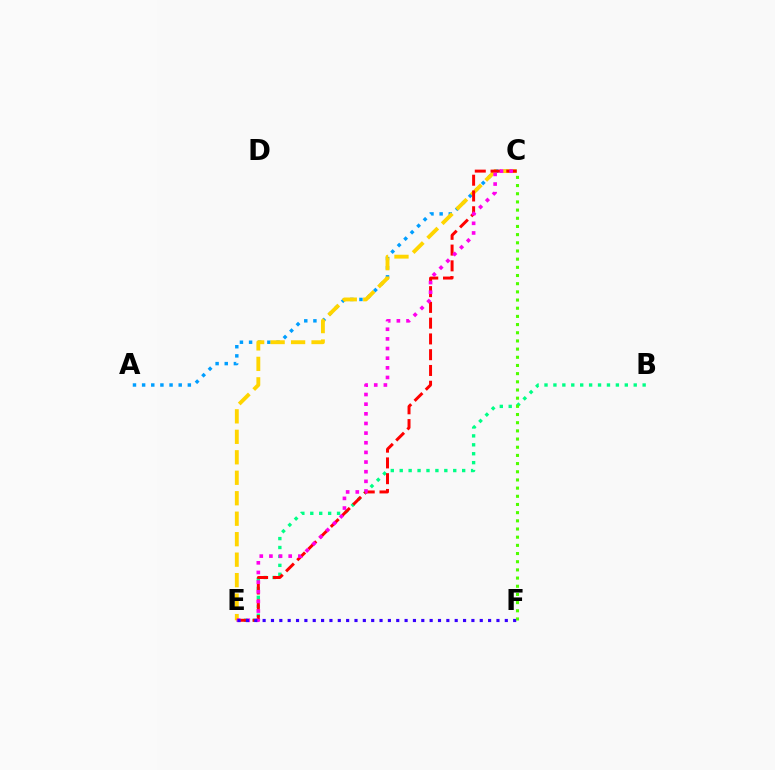{('A', 'C'): [{'color': '#009eff', 'line_style': 'dotted', 'thickness': 2.48}], ('B', 'E'): [{'color': '#00ff86', 'line_style': 'dotted', 'thickness': 2.42}], ('C', 'E'): [{'color': '#ffd500', 'line_style': 'dashed', 'thickness': 2.78}, {'color': '#ff0000', 'line_style': 'dashed', 'thickness': 2.14}, {'color': '#ff00ed', 'line_style': 'dotted', 'thickness': 2.62}], ('E', 'F'): [{'color': '#3700ff', 'line_style': 'dotted', 'thickness': 2.27}], ('C', 'F'): [{'color': '#4fff00', 'line_style': 'dotted', 'thickness': 2.22}]}